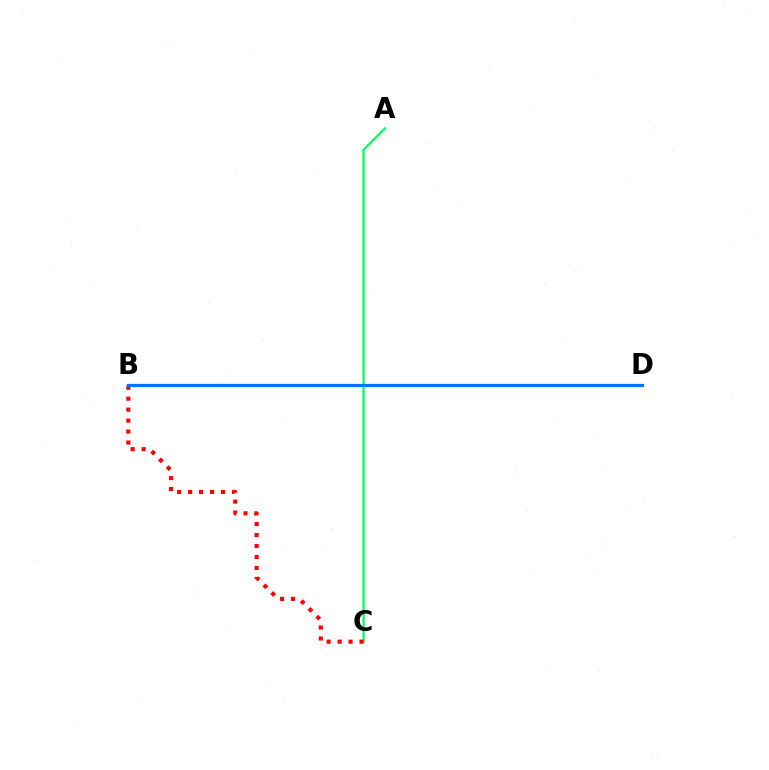{('A', 'C'): [{'color': '#00ff5c', 'line_style': 'solid', 'thickness': 1.61}], ('B', 'D'): [{'color': '#b900ff', 'line_style': 'dotted', 'thickness': 2.1}, {'color': '#d1ff00', 'line_style': 'solid', 'thickness': 1.88}, {'color': '#0074ff', 'line_style': 'solid', 'thickness': 2.33}], ('B', 'C'): [{'color': '#ff0000', 'line_style': 'dotted', 'thickness': 2.98}]}